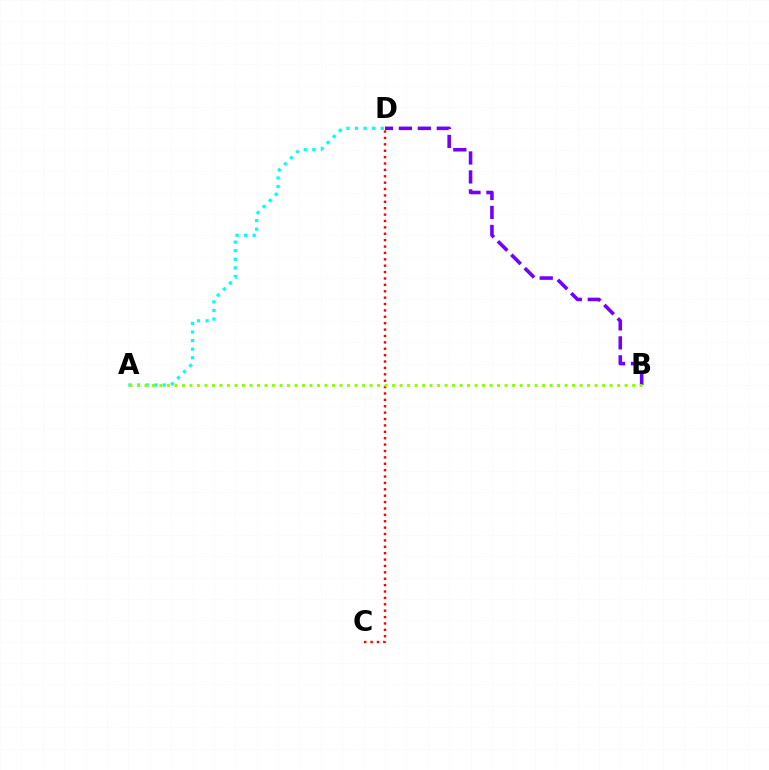{('A', 'D'): [{'color': '#00fff6', 'line_style': 'dotted', 'thickness': 2.33}], ('C', 'D'): [{'color': '#ff0000', 'line_style': 'dotted', 'thickness': 1.74}], ('B', 'D'): [{'color': '#7200ff', 'line_style': 'dashed', 'thickness': 2.58}], ('A', 'B'): [{'color': '#84ff00', 'line_style': 'dotted', 'thickness': 2.04}]}